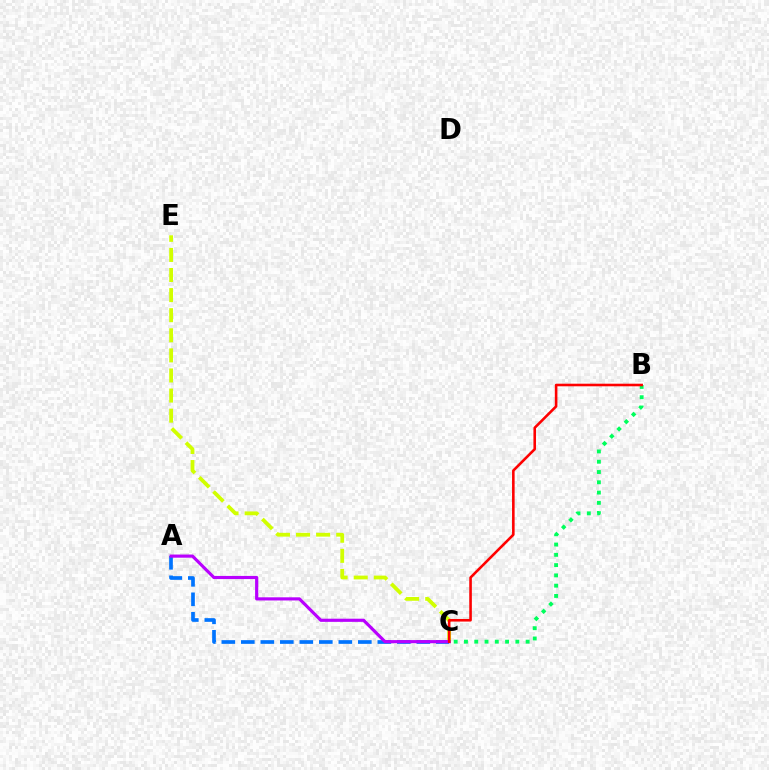{('C', 'E'): [{'color': '#d1ff00', 'line_style': 'dashed', 'thickness': 2.73}], ('A', 'C'): [{'color': '#0074ff', 'line_style': 'dashed', 'thickness': 2.65}, {'color': '#b900ff', 'line_style': 'solid', 'thickness': 2.27}], ('B', 'C'): [{'color': '#00ff5c', 'line_style': 'dotted', 'thickness': 2.79}, {'color': '#ff0000', 'line_style': 'solid', 'thickness': 1.86}]}